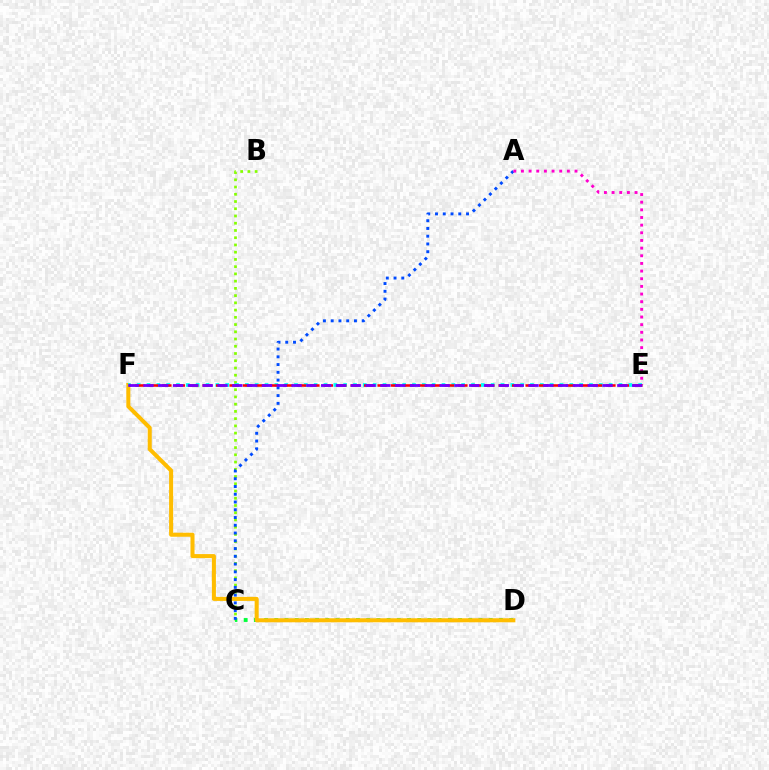{('B', 'C'): [{'color': '#84ff00', 'line_style': 'dotted', 'thickness': 1.97}], ('C', 'D'): [{'color': '#00ff39', 'line_style': 'dotted', 'thickness': 2.77}], ('D', 'F'): [{'color': '#ffbd00', 'line_style': 'solid', 'thickness': 2.91}], ('A', 'C'): [{'color': '#004bff', 'line_style': 'dotted', 'thickness': 2.11}], ('E', 'F'): [{'color': '#00fff6', 'line_style': 'dotted', 'thickness': 2.67}, {'color': '#ff0000', 'line_style': 'dashed', 'thickness': 1.83}, {'color': '#7200ff', 'line_style': 'dashed', 'thickness': 2.01}], ('A', 'E'): [{'color': '#ff00cf', 'line_style': 'dotted', 'thickness': 2.08}]}